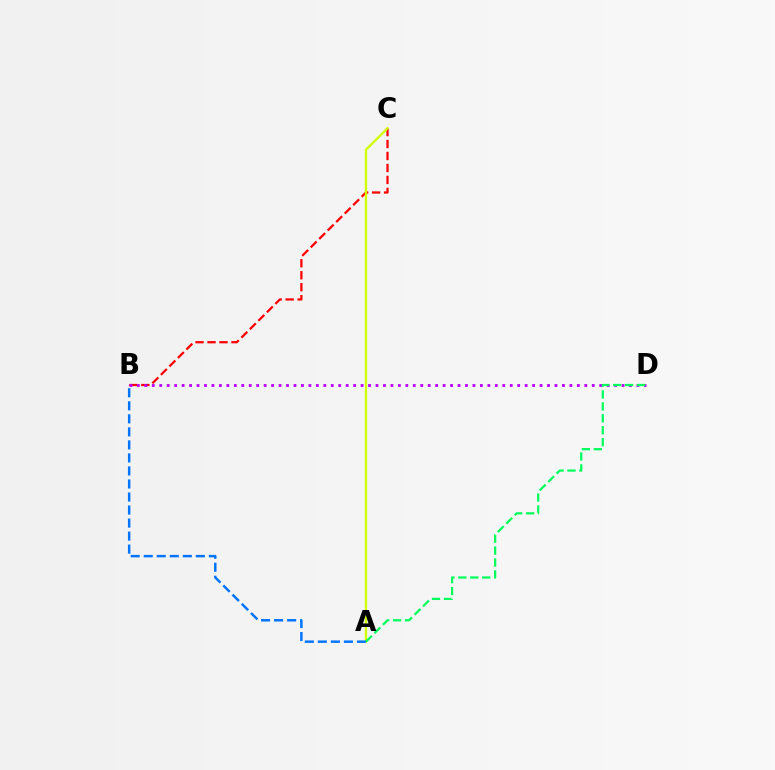{('B', 'C'): [{'color': '#ff0000', 'line_style': 'dashed', 'thickness': 1.63}], ('A', 'C'): [{'color': '#d1ff00', 'line_style': 'solid', 'thickness': 1.64}], ('A', 'B'): [{'color': '#0074ff', 'line_style': 'dashed', 'thickness': 1.77}], ('B', 'D'): [{'color': '#b900ff', 'line_style': 'dotted', 'thickness': 2.03}], ('A', 'D'): [{'color': '#00ff5c', 'line_style': 'dashed', 'thickness': 1.62}]}